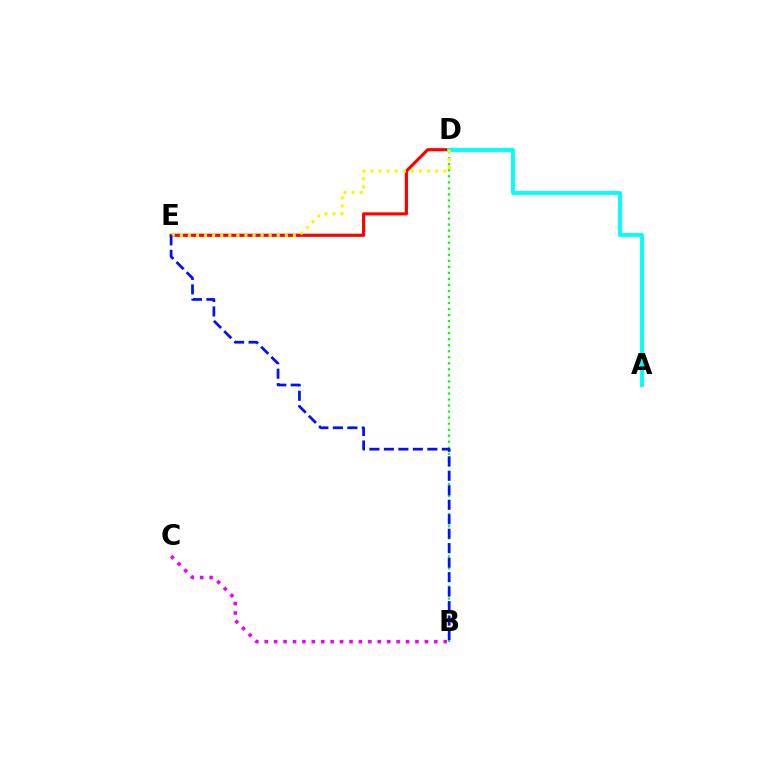{('B', 'D'): [{'color': '#08ff00', 'line_style': 'dotted', 'thickness': 1.64}], ('D', 'E'): [{'color': '#ff0000', 'line_style': 'solid', 'thickness': 2.27}, {'color': '#fcf500', 'line_style': 'dotted', 'thickness': 2.2}], ('B', 'C'): [{'color': '#ee00ff', 'line_style': 'dotted', 'thickness': 2.56}], ('A', 'D'): [{'color': '#00fff6', 'line_style': 'solid', 'thickness': 2.8}], ('B', 'E'): [{'color': '#0010ff', 'line_style': 'dashed', 'thickness': 1.97}]}